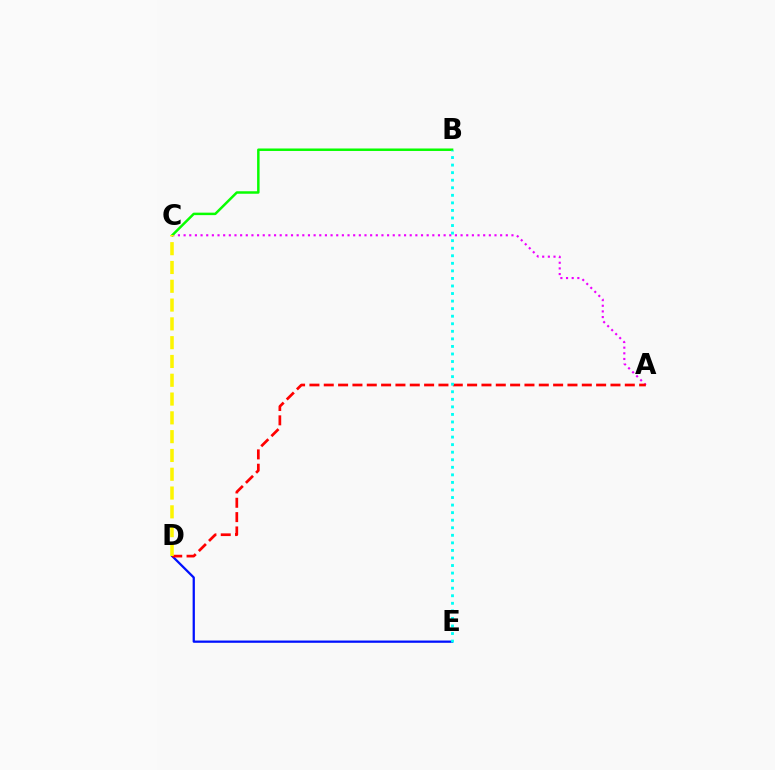{('A', 'C'): [{'color': '#ee00ff', 'line_style': 'dotted', 'thickness': 1.54}], ('D', 'E'): [{'color': '#0010ff', 'line_style': 'solid', 'thickness': 1.63}], ('B', 'C'): [{'color': '#08ff00', 'line_style': 'solid', 'thickness': 1.79}], ('A', 'D'): [{'color': '#ff0000', 'line_style': 'dashed', 'thickness': 1.95}], ('B', 'E'): [{'color': '#00fff6', 'line_style': 'dotted', 'thickness': 2.05}], ('C', 'D'): [{'color': '#fcf500', 'line_style': 'dashed', 'thickness': 2.55}]}